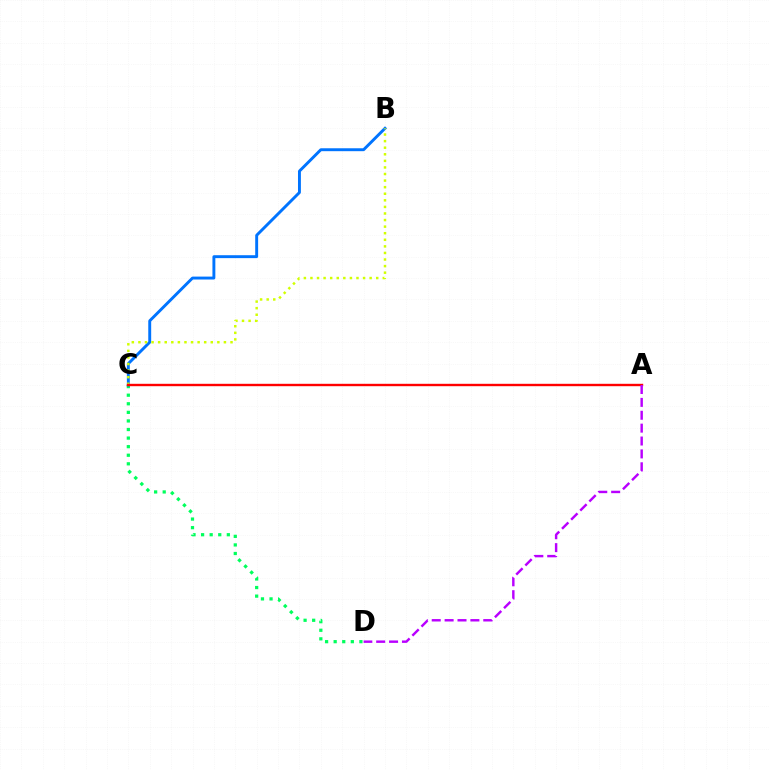{('C', 'D'): [{'color': '#00ff5c', 'line_style': 'dotted', 'thickness': 2.33}], ('B', 'C'): [{'color': '#0074ff', 'line_style': 'solid', 'thickness': 2.1}, {'color': '#d1ff00', 'line_style': 'dotted', 'thickness': 1.79}], ('A', 'C'): [{'color': '#ff0000', 'line_style': 'solid', 'thickness': 1.72}], ('A', 'D'): [{'color': '#b900ff', 'line_style': 'dashed', 'thickness': 1.75}]}